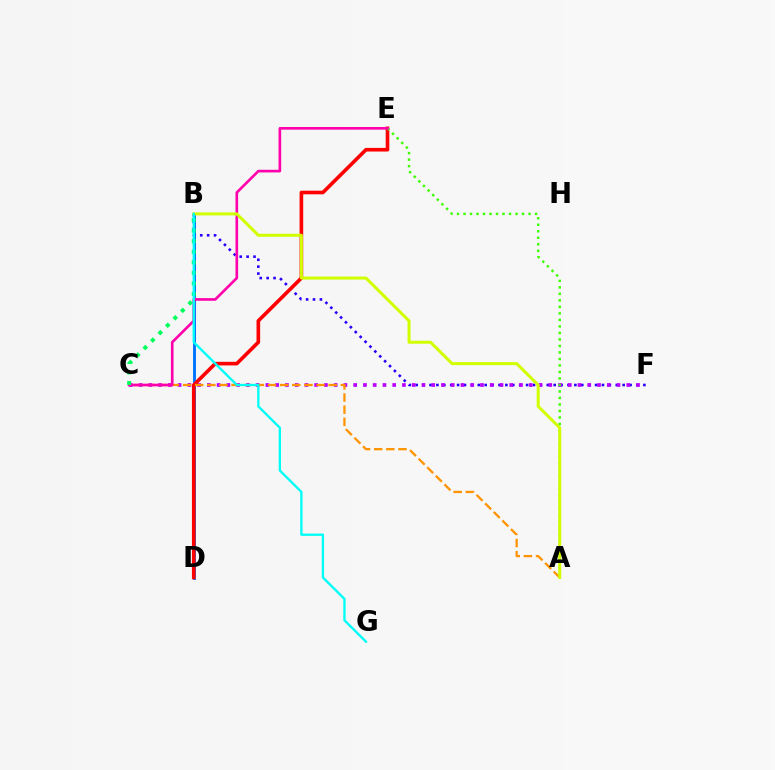{('B', 'F'): [{'color': '#2500ff', 'line_style': 'dotted', 'thickness': 1.87}], ('C', 'F'): [{'color': '#b900ff', 'line_style': 'dotted', 'thickness': 2.65}], ('B', 'D'): [{'color': '#0074ff', 'line_style': 'solid', 'thickness': 2.1}], ('D', 'E'): [{'color': '#ff0000', 'line_style': 'solid', 'thickness': 2.61}], ('A', 'E'): [{'color': '#3dff00', 'line_style': 'dotted', 'thickness': 1.77}], ('A', 'C'): [{'color': '#ff9400', 'line_style': 'dashed', 'thickness': 1.65}], ('C', 'E'): [{'color': '#ff00ac', 'line_style': 'solid', 'thickness': 1.91}], ('A', 'B'): [{'color': '#d1ff00', 'line_style': 'solid', 'thickness': 2.17}], ('B', 'C'): [{'color': '#00ff5c', 'line_style': 'dotted', 'thickness': 2.86}], ('B', 'G'): [{'color': '#00fff6', 'line_style': 'solid', 'thickness': 1.68}]}